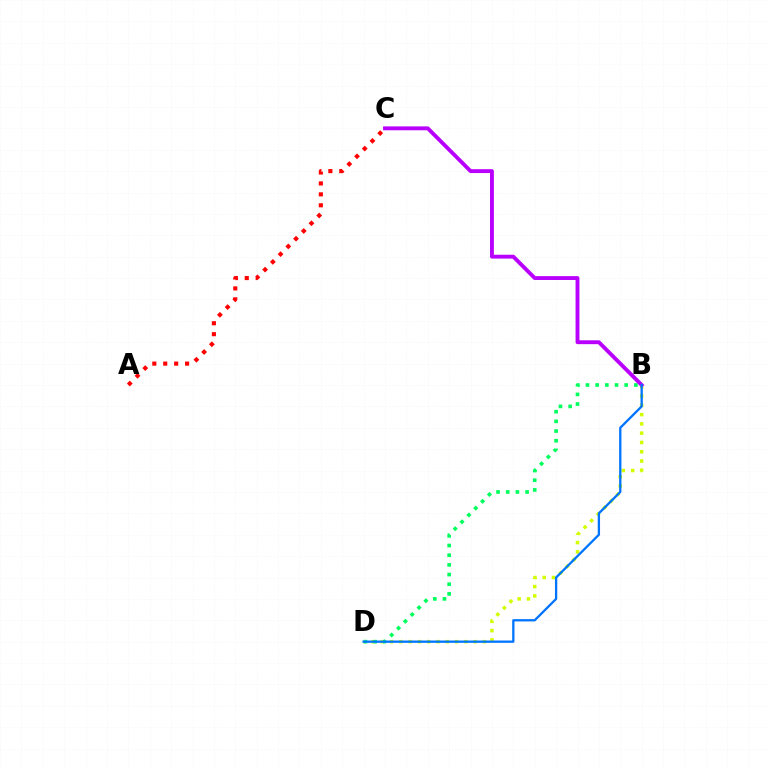{('B', 'D'): [{'color': '#d1ff00', 'line_style': 'dotted', 'thickness': 2.52}, {'color': '#00ff5c', 'line_style': 'dotted', 'thickness': 2.63}, {'color': '#0074ff', 'line_style': 'solid', 'thickness': 1.65}], ('B', 'C'): [{'color': '#b900ff', 'line_style': 'solid', 'thickness': 2.79}], ('A', 'C'): [{'color': '#ff0000', 'line_style': 'dotted', 'thickness': 2.97}]}